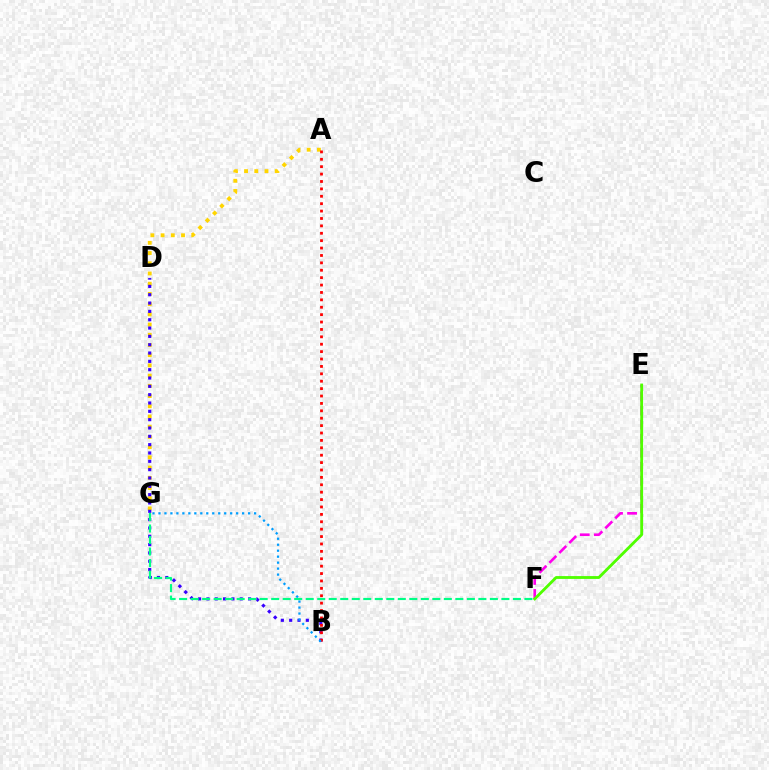{('A', 'G'): [{'color': '#ffd500', 'line_style': 'dotted', 'thickness': 2.78}], ('E', 'F'): [{'color': '#ff00ed', 'line_style': 'dashed', 'thickness': 1.91}, {'color': '#4fff00', 'line_style': 'solid', 'thickness': 2.05}], ('B', 'D'): [{'color': '#3700ff', 'line_style': 'dotted', 'thickness': 2.26}], ('F', 'G'): [{'color': '#00ff86', 'line_style': 'dashed', 'thickness': 1.56}], ('A', 'B'): [{'color': '#ff0000', 'line_style': 'dotted', 'thickness': 2.01}], ('B', 'G'): [{'color': '#009eff', 'line_style': 'dotted', 'thickness': 1.62}]}